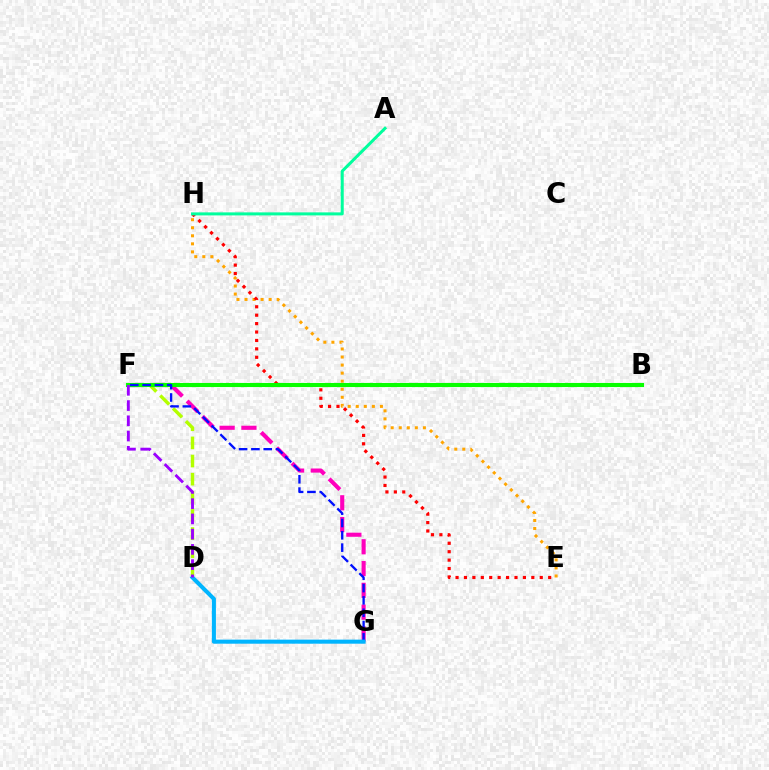{('E', 'H'): [{'color': '#ffa500', 'line_style': 'dotted', 'thickness': 2.19}, {'color': '#ff0000', 'line_style': 'dotted', 'thickness': 2.29}], ('D', 'F'): [{'color': '#b3ff00', 'line_style': 'dashed', 'thickness': 2.46}, {'color': '#9b00ff', 'line_style': 'dashed', 'thickness': 2.07}], ('F', 'G'): [{'color': '#ff00bd', 'line_style': 'dashed', 'thickness': 2.96}, {'color': '#0010ff', 'line_style': 'dashed', 'thickness': 1.67}], ('B', 'F'): [{'color': '#08ff00', 'line_style': 'solid', 'thickness': 2.95}], ('D', 'G'): [{'color': '#00b5ff', 'line_style': 'solid', 'thickness': 2.92}], ('A', 'H'): [{'color': '#00ff9d', 'line_style': 'solid', 'thickness': 2.17}]}